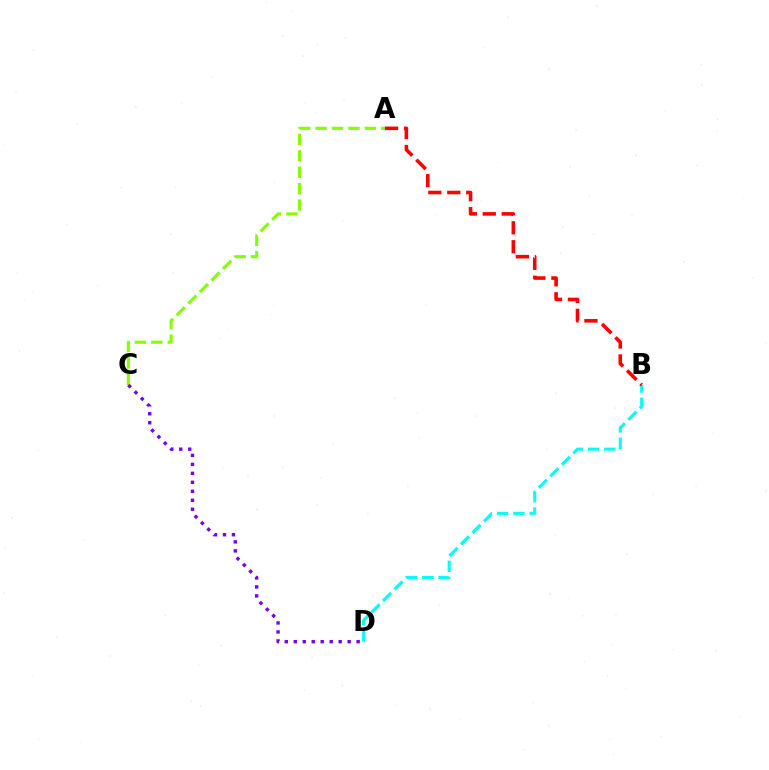{('B', 'D'): [{'color': '#00fff6', 'line_style': 'dashed', 'thickness': 2.21}], ('A', 'C'): [{'color': '#84ff00', 'line_style': 'dashed', 'thickness': 2.23}], ('A', 'B'): [{'color': '#ff0000', 'line_style': 'dashed', 'thickness': 2.58}], ('C', 'D'): [{'color': '#7200ff', 'line_style': 'dotted', 'thickness': 2.44}]}